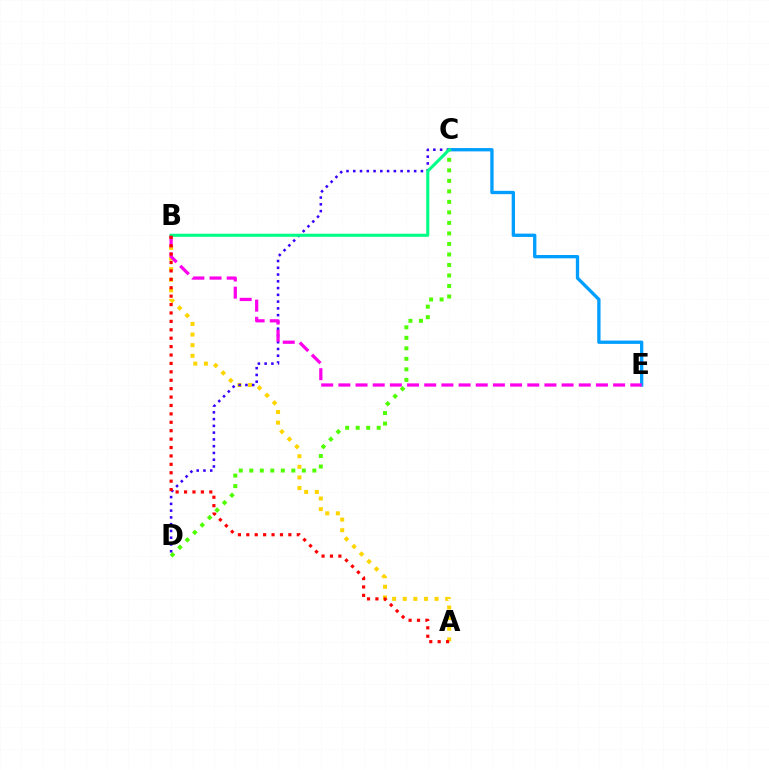{('C', 'E'): [{'color': '#009eff', 'line_style': 'solid', 'thickness': 2.38}], ('C', 'D'): [{'color': '#4fff00', 'line_style': 'dotted', 'thickness': 2.86}, {'color': '#3700ff', 'line_style': 'dotted', 'thickness': 1.84}], ('A', 'B'): [{'color': '#ffd500', 'line_style': 'dotted', 'thickness': 2.88}, {'color': '#ff0000', 'line_style': 'dotted', 'thickness': 2.28}], ('B', 'E'): [{'color': '#ff00ed', 'line_style': 'dashed', 'thickness': 2.33}], ('B', 'C'): [{'color': '#00ff86', 'line_style': 'solid', 'thickness': 2.21}]}